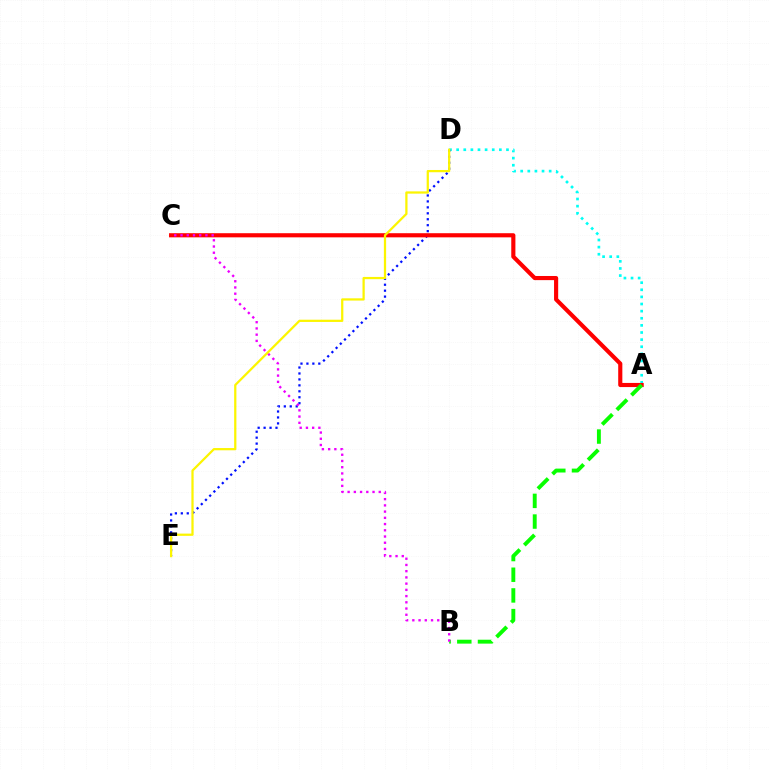{('A', 'D'): [{'color': '#00fff6', 'line_style': 'dotted', 'thickness': 1.93}], ('D', 'E'): [{'color': '#0010ff', 'line_style': 'dotted', 'thickness': 1.61}, {'color': '#fcf500', 'line_style': 'solid', 'thickness': 1.61}], ('A', 'C'): [{'color': '#ff0000', 'line_style': 'solid', 'thickness': 2.98}], ('A', 'B'): [{'color': '#08ff00', 'line_style': 'dashed', 'thickness': 2.81}], ('B', 'C'): [{'color': '#ee00ff', 'line_style': 'dotted', 'thickness': 1.69}]}